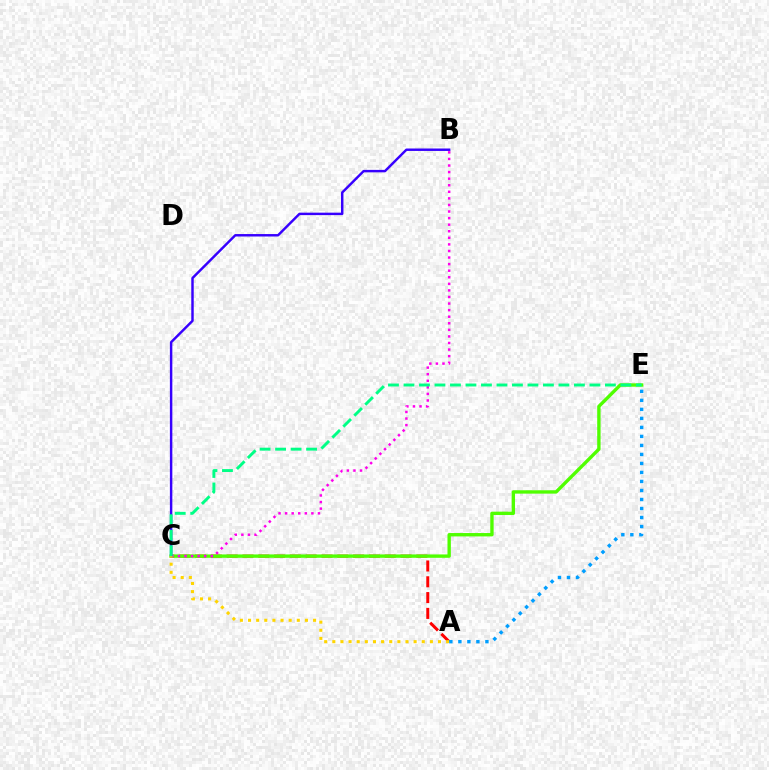{('A', 'C'): [{'color': '#ff0000', 'line_style': 'dashed', 'thickness': 2.15}, {'color': '#ffd500', 'line_style': 'dotted', 'thickness': 2.21}], ('C', 'E'): [{'color': '#4fff00', 'line_style': 'solid', 'thickness': 2.43}, {'color': '#00ff86', 'line_style': 'dashed', 'thickness': 2.11}], ('B', 'C'): [{'color': '#ff00ed', 'line_style': 'dotted', 'thickness': 1.79}, {'color': '#3700ff', 'line_style': 'solid', 'thickness': 1.76}], ('A', 'E'): [{'color': '#009eff', 'line_style': 'dotted', 'thickness': 2.45}]}